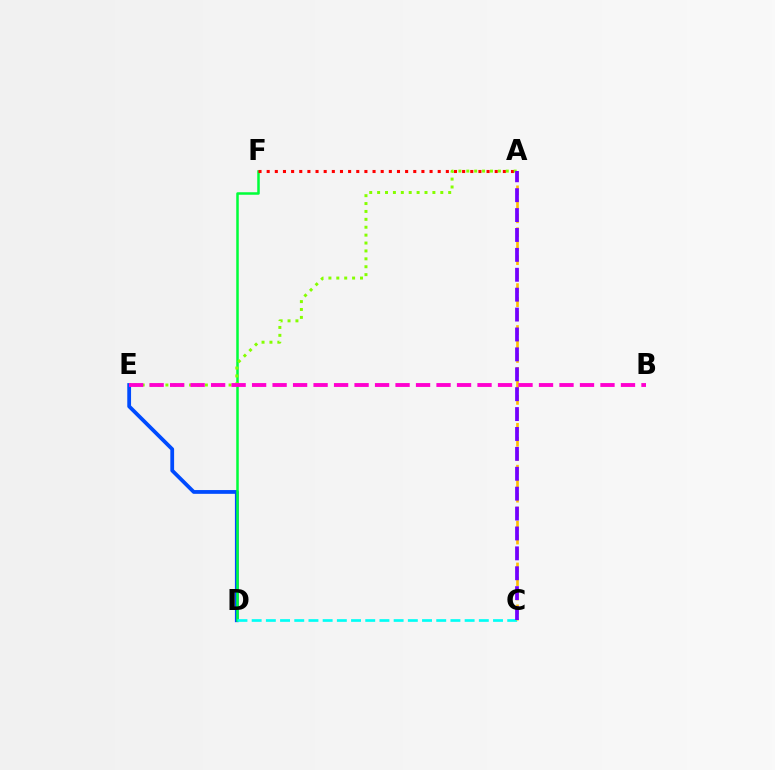{('D', 'E'): [{'color': '#004bff', 'line_style': 'solid', 'thickness': 2.72}], ('D', 'F'): [{'color': '#00ff39', 'line_style': 'solid', 'thickness': 1.81}], ('C', 'D'): [{'color': '#00fff6', 'line_style': 'dashed', 'thickness': 1.93}], ('A', 'F'): [{'color': '#ff0000', 'line_style': 'dotted', 'thickness': 2.21}], ('A', 'E'): [{'color': '#84ff00', 'line_style': 'dotted', 'thickness': 2.15}], ('A', 'C'): [{'color': '#ffbd00', 'line_style': 'dashed', 'thickness': 1.9}, {'color': '#7200ff', 'line_style': 'dashed', 'thickness': 2.7}], ('B', 'E'): [{'color': '#ff00cf', 'line_style': 'dashed', 'thickness': 2.78}]}